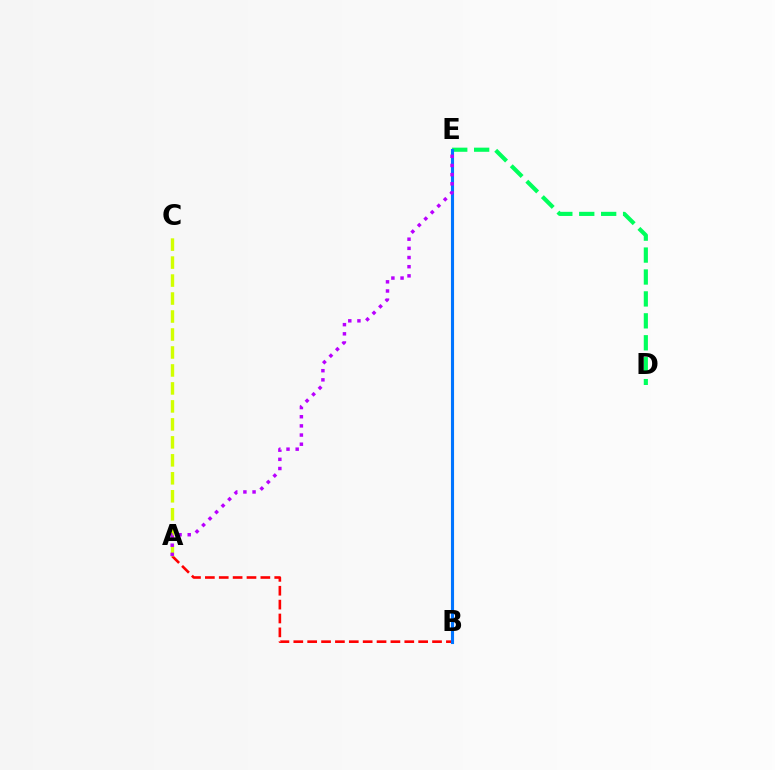{('A', 'B'): [{'color': '#ff0000', 'line_style': 'dashed', 'thickness': 1.88}], ('D', 'E'): [{'color': '#00ff5c', 'line_style': 'dashed', 'thickness': 2.98}], ('A', 'C'): [{'color': '#d1ff00', 'line_style': 'dashed', 'thickness': 2.44}], ('B', 'E'): [{'color': '#0074ff', 'line_style': 'solid', 'thickness': 2.24}], ('A', 'E'): [{'color': '#b900ff', 'line_style': 'dotted', 'thickness': 2.49}]}